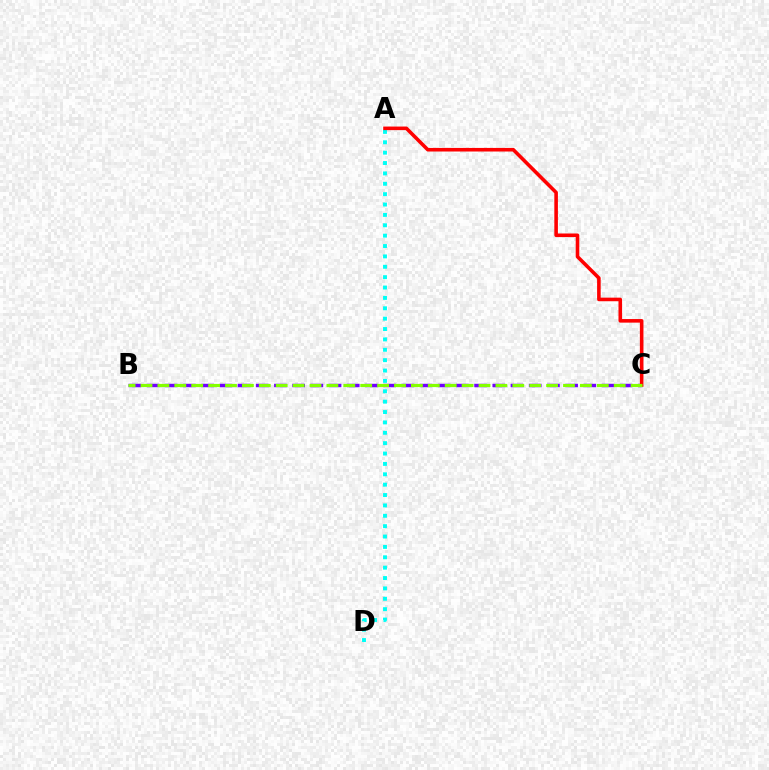{('A', 'D'): [{'color': '#00fff6', 'line_style': 'dotted', 'thickness': 2.82}], ('B', 'C'): [{'color': '#7200ff', 'line_style': 'dashed', 'thickness': 2.47}, {'color': '#84ff00', 'line_style': 'dashed', 'thickness': 2.3}], ('A', 'C'): [{'color': '#ff0000', 'line_style': 'solid', 'thickness': 2.58}]}